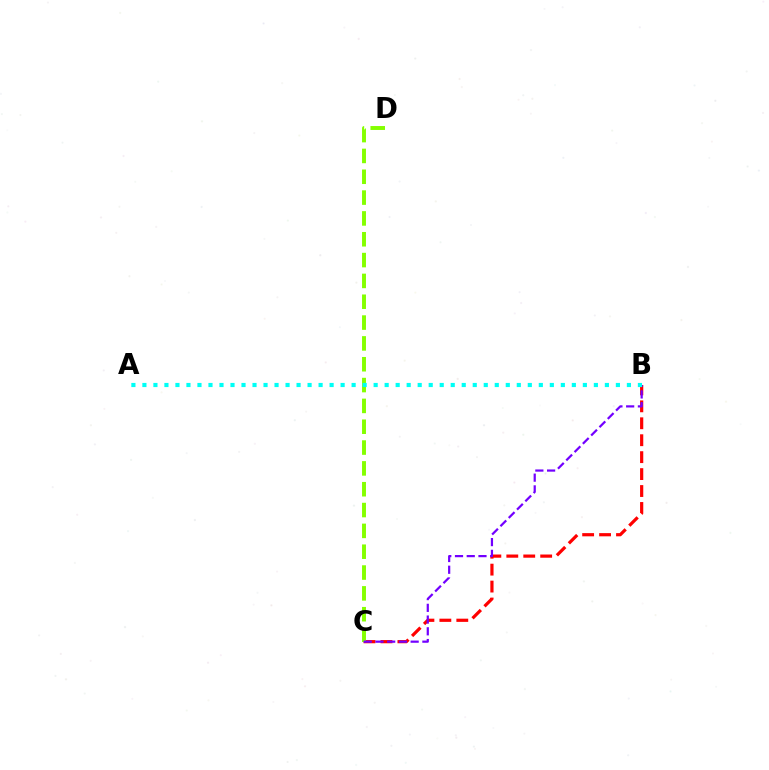{('B', 'C'): [{'color': '#ff0000', 'line_style': 'dashed', 'thickness': 2.3}, {'color': '#7200ff', 'line_style': 'dashed', 'thickness': 1.59}], ('C', 'D'): [{'color': '#84ff00', 'line_style': 'dashed', 'thickness': 2.83}], ('A', 'B'): [{'color': '#00fff6', 'line_style': 'dotted', 'thickness': 2.99}]}